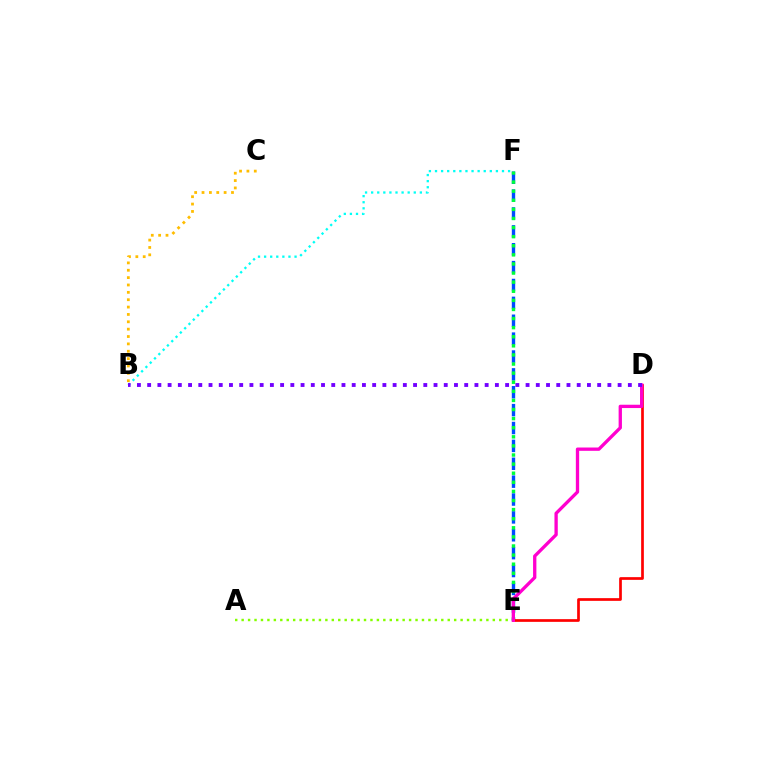{('B', 'C'): [{'color': '#ffbd00', 'line_style': 'dotted', 'thickness': 2.0}], ('E', 'F'): [{'color': '#004bff', 'line_style': 'dashed', 'thickness': 2.43}, {'color': '#00ff39', 'line_style': 'dotted', 'thickness': 2.47}], ('D', 'E'): [{'color': '#ff0000', 'line_style': 'solid', 'thickness': 1.94}, {'color': '#ff00cf', 'line_style': 'solid', 'thickness': 2.39}], ('A', 'E'): [{'color': '#84ff00', 'line_style': 'dotted', 'thickness': 1.75}], ('B', 'F'): [{'color': '#00fff6', 'line_style': 'dotted', 'thickness': 1.65}], ('B', 'D'): [{'color': '#7200ff', 'line_style': 'dotted', 'thickness': 2.78}]}